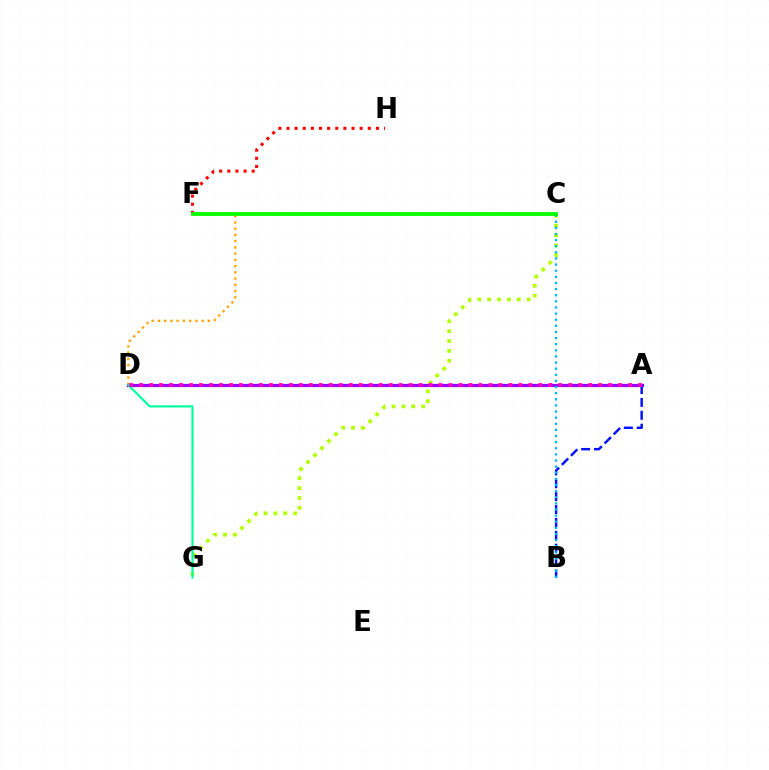{('C', 'G'): [{'color': '#b3ff00', 'line_style': 'dotted', 'thickness': 2.68}], ('C', 'D'): [{'color': '#ffa500', 'line_style': 'dotted', 'thickness': 1.69}], ('A', 'D'): [{'color': '#9b00ff', 'line_style': 'solid', 'thickness': 2.32}, {'color': '#ff00bd', 'line_style': 'dotted', 'thickness': 2.71}], ('A', 'B'): [{'color': '#0010ff', 'line_style': 'dashed', 'thickness': 1.75}], ('D', 'G'): [{'color': '#00ff9d', 'line_style': 'solid', 'thickness': 1.56}], ('B', 'C'): [{'color': '#00b5ff', 'line_style': 'dotted', 'thickness': 1.66}], ('F', 'H'): [{'color': '#ff0000', 'line_style': 'dotted', 'thickness': 2.21}], ('C', 'F'): [{'color': '#08ff00', 'line_style': 'solid', 'thickness': 2.74}]}